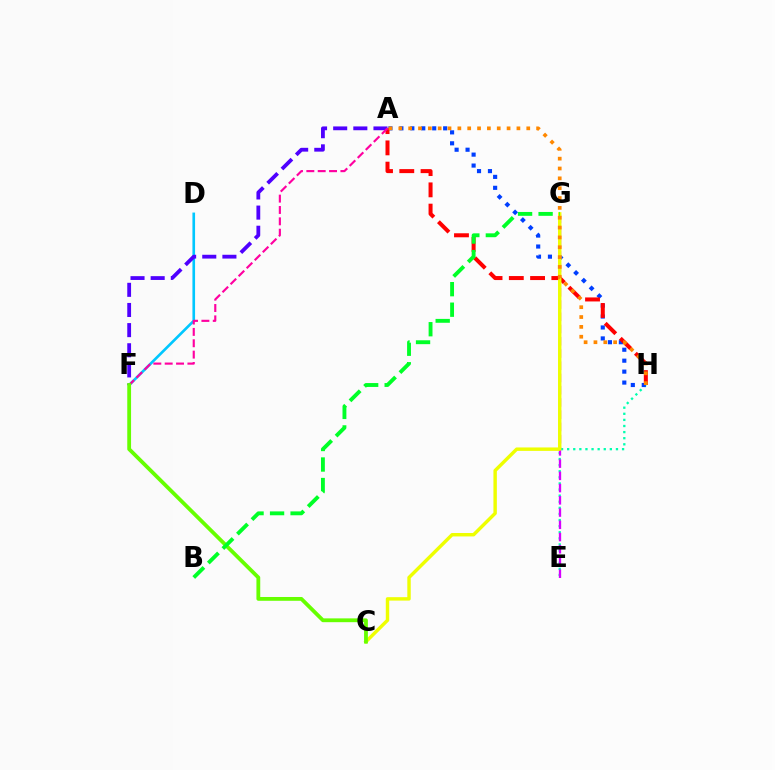{('D', 'F'): [{'color': '#00c7ff', 'line_style': 'solid', 'thickness': 1.9}], ('E', 'H'): [{'color': '#00ffaf', 'line_style': 'dotted', 'thickness': 1.66}], ('E', 'G'): [{'color': '#d600ff', 'line_style': 'dashed', 'thickness': 1.66}], ('A', 'H'): [{'color': '#003fff', 'line_style': 'dotted', 'thickness': 2.97}, {'color': '#ff0000', 'line_style': 'dashed', 'thickness': 2.89}, {'color': '#ff8800', 'line_style': 'dotted', 'thickness': 2.67}], ('C', 'G'): [{'color': '#eeff00', 'line_style': 'solid', 'thickness': 2.46}], ('A', 'F'): [{'color': '#4f00ff', 'line_style': 'dashed', 'thickness': 2.74}, {'color': '#ff00a0', 'line_style': 'dashed', 'thickness': 1.54}], ('C', 'F'): [{'color': '#66ff00', 'line_style': 'solid', 'thickness': 2.74}], ('B', 'G'): [{'color': '#00ff27', 'line_style': 'dashed', 'thickness': 2.79}]}